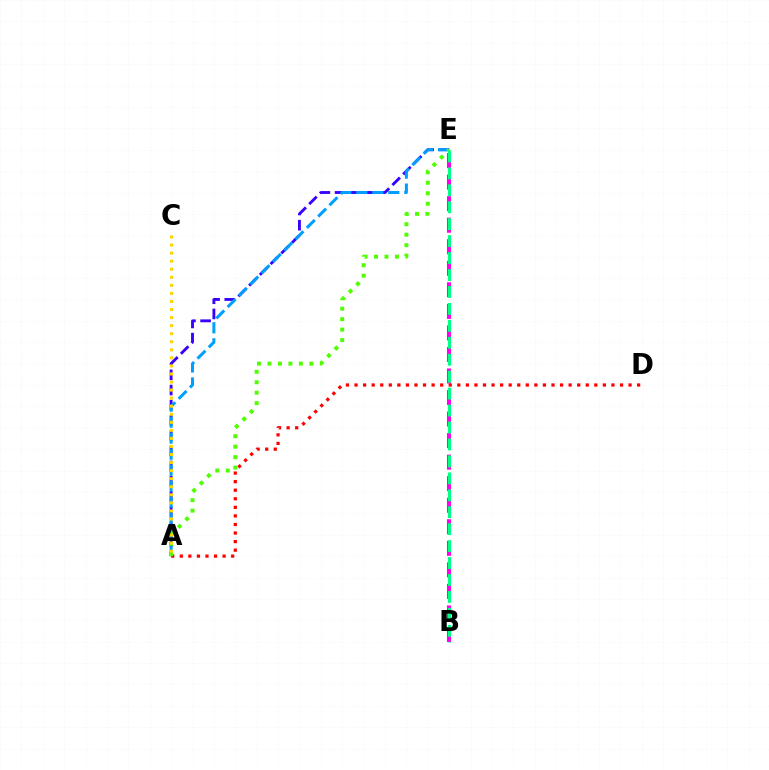{('B', 'E'): [{'color': '#ff00ed', 'line_style': 'dashed', 'thickness': 2.93}, {'color': '#00ff86', 'line_style': 'dashed', 'thickness': 2.3}], ('A', 'D'): [{'color': '#ff0000', 'line_style': 'dotted', 'thickness': 2.33}], ('A', 'E'): [{'color': '#3700ff', 'line_style': 'dashed', 'thickness': 2.06}, {'color': '#009eff', 'line_style': 'dashed', 'thickness': 2.17}, {'color': '#4fff00', 'line_style': 'dotted', 'thickness': 2.84}], ('A', 'C'): [{'color': '#ffd500', 'line_style': 'dotted', 'thickness': 2.19}]}